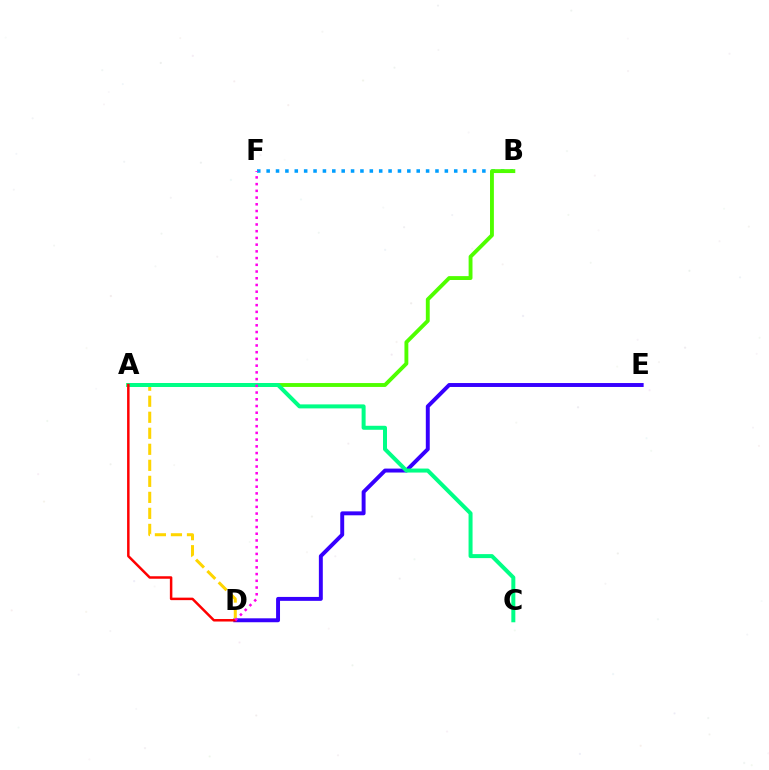{('B', 'F'): [{'color': '#009eff', 'line_style': 'dotted', 'thickness': 2.55}], ('D', 'E'): [{'color': '#3700ff', 'line_style': 'solid', 'thickness': 2.83}], ('A', 'B'): [{'color': '#4fff00', 'line_style': 'solid', 'thickness': 2.79}], ('A', 'D'): [{'color': '#ffd500', 'line_style': 'dashed', 'thickness': 2.18}, {'color': '#ff0000', 'line_style': 'solid', 'thickness': 1.79}], ('A', 'C'): [{'color': '#00ff86', 'line_style': 'solid', 'thickness': 2.88}], ('D', 'F'): [{'color': '#ff00ed', 'line_style': 'dotted', 'thickness': 1.83}]}